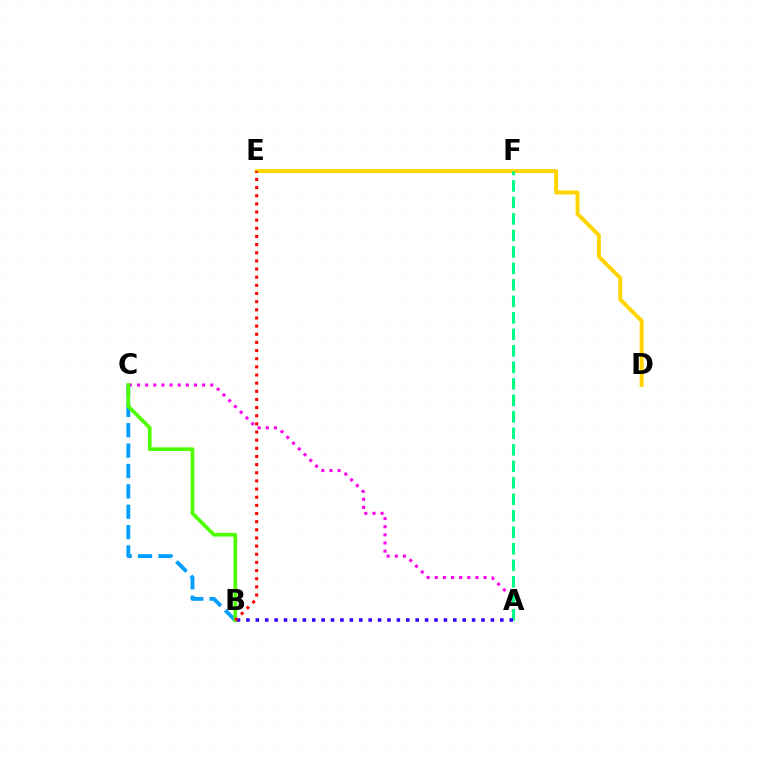{('A', 'C'): [{'color': '#ff00ed', 'line_style': 'dotted', 'thickness': 2.21}], ('D', 'E'): [{'color': '#ffd500', 'line_style': 'solid', 'thickness': 2.83}], ('B', 'C'): [{'color': '#009eff', 'line_style': 'dashed', 'thickness': 2.77}, {'color': '#4fff00', 'line_style': 'solid', 'thickness': 2.67}], ('A', 'F'): [{'color': '#00ff86', 'line_style': 'dashed', 'thickness': 2.24}], ('A', 'B'): [{'color': '#3700ff', 'line_style': 'dotted', 'thickness': 2.56}], ('B', 'E'): [{'color': '#ff0000', 'line_style': 'dotted', 'thickness': 2.21}]}